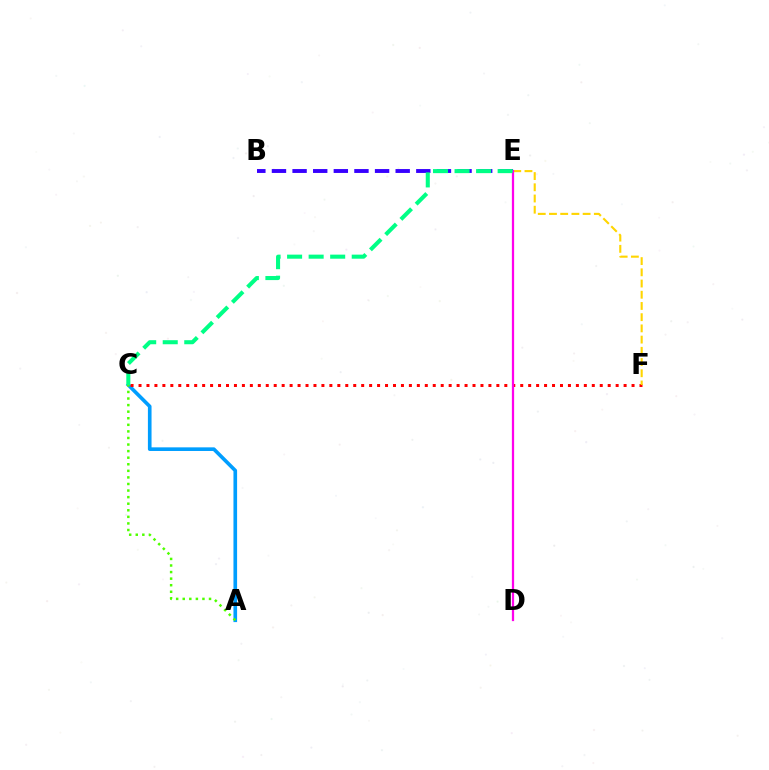{('A', 'C'): [{'color': '#009eff', 'line_style': 'solid', 'thickness': 2.62}, {'color': '#4fff00', 'line_style': 'dotted', 'thickness': 1.79}], ('C', 'F'): [{'color': '#ff0000', 'line_style': 'dotted', 'thickness': 2.16}], ('B', 'E'): [{'color': '#3700ff', 'line_style': 'dashed', 'thickness': 2.8}], ('E', 'F'): [{'color': '#ffd500', 'line_style': 'dashed', 'thickness': 1.52}], ('D', 'E'): [{'color': '#ff00ed', 'line_style': 'solid', 'thickness': 1.62}], ('C', 'E'): [{'color': '#00ff86', 'line_style': 'dashed', 'thickness': 2.93}]}